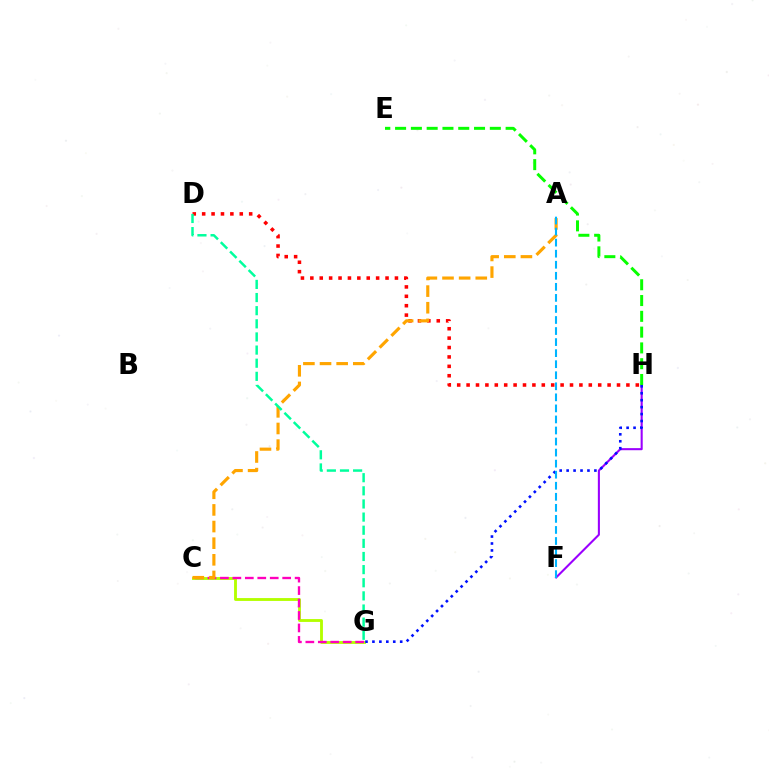{('D', 'H'): [{'color': '#ff0000', 'line_style': 'dotted', 'thickness': 2.55}], ('C', 'G'): [{'color': '#b3ff00', 'line_style': 'solid', 'thickness': 2.06}, {'color': '#ff00bd', 'line_style': 'dashed', 'thickness': 1.69}], ('F', 'H'): [{'color': '#9b00ff', 'line_style': 'solid', 'thickness': 1.5}], ('G', 'H'): [{'color': '#0010ff', 'line_style': 'dotted', 'thickness': 1.89}], ('E', 'H'): [{'color': '#08ff00', 'line_style': 'dashed', 'thickness': 2.15}], ('A', 'C'): [{'color': '#ffa500', 'line_style': 'dashed', 'thickness': 2.26}], ('A', 'F'): [{'color': '#00b5ff', 'line_style': 'dashed', 'thickness': 1.5}], ('D', 'G'): [{'color': '#00ff9d', 'line_style': 'dashed', 'thickness': 1.78}]}